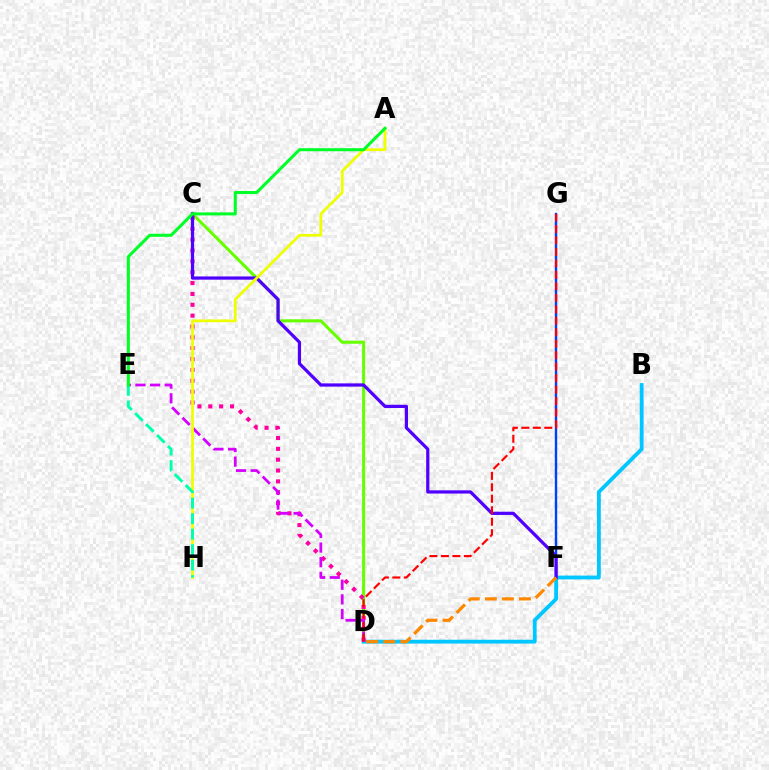{('F', 'G'): [{'color': '#003fff', 'line_style': 'solid', 'thickness': 1.74}], ('C', 'D'): [{'color': '#66ff00', 'line_style': 'solid', 'thickness': 2.2}, {'color': '#ff00a0', 'line_style': 'dotted', 'thickness': 2.95}], ('B', 'D'): [{'color': '#00c7ff', 'line_style': 'solid', 'thickness': 2.75}], ('C', 'F'): [{'color': '#4f00ff', 'line_style': 'solid', 'thickness': 2.32}], ('D', 'F'): [{'color': '#ff8800', 'line_style': 'dashed', 'thickness': 2.32}], ('D', 'E'): [{'color': '#d600ff', 'line_style': 'dashed', 'thickness': 1.99}], ('A', 'H'): [{'color': '#eeff00', 'line_style': 'solid', 'thickness': 1.97}], ('D', 'G'): [{'color': '#ff0000', 'line_style': 'dashed', 'thickness': 1.56}], ('E', 'H'): [{'color': '#00ffaf', 'line_style': 'dashed', 'thickness': 2.1}], ('A', 'E'): [{'color': '#00ff27', 'line_style': 'solid', 'thickness': 2.19}]}